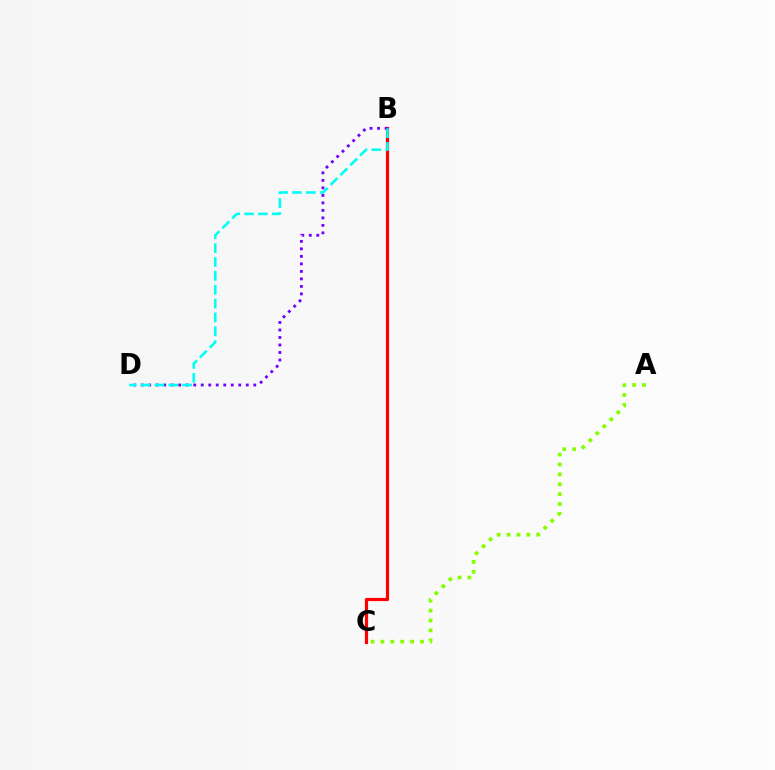{('B', 'C'): [{'color': '#ff0000', 'line_style': 'solid', 'thickness': 2.3}], ('A', 'C'): [{'color': '#84ff00', 'line_style': 'dotted', 'thickness': 2.69}], ('B', 'D'): [{'color': '#7200ff', 'line_style': 'dotted', 'thickness': 2.04}, {'color': '#00fff6', 'line_style': 'dashed', 'thickness': 1.88}]}